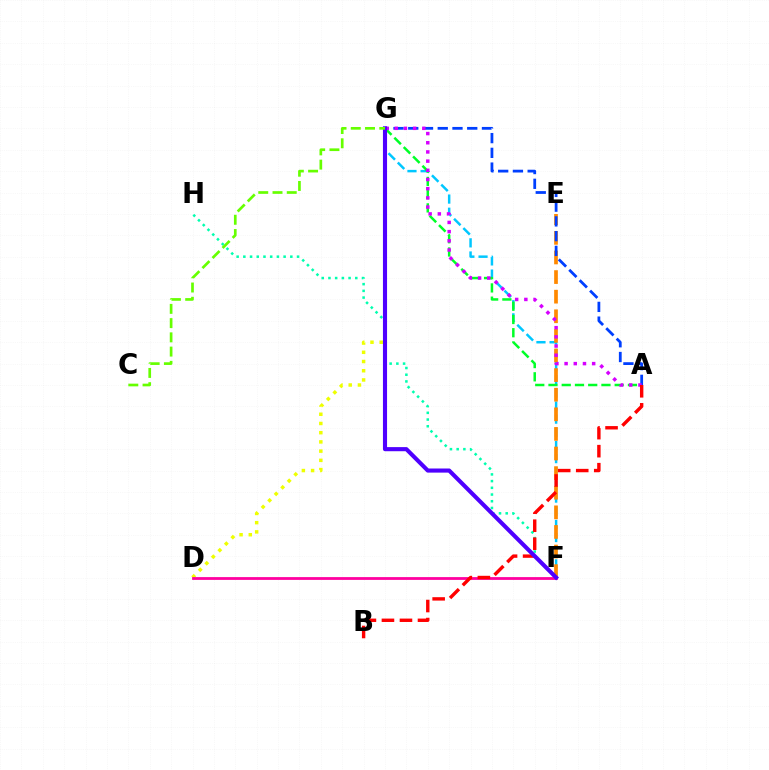{('F', 'G'): [{'color': '#00c7ff', 'line_style': 'dashed', 'thickness': 1.79}, {'color': '#4f00ff', 'line_style': 'solid', 'thickness': 2.96}], ('F', 'H'): [{'color': '#00ffaf', 'line_style': 'dotted', 'thickness': 1.82}], ('E', 'F'): [{'color': '#ff8800', 'line_style': 'dashed', 'thickness': 2.66}], ('D', 'G'): [{'color': '#eeff00', 'line_style': 'dotted', 'thickness': 2.51}], ('D', 'F'): [{'color': '#ff00a0', 'line_style': 'solid', 'thickness': 2.01}], ('A', 'G'): [{'color': '#00ff27', 'line_style': 'dashed', 'thickness': 1.8}, {'color': '#003fff', 'line_style': 'dashed', 'thickness': 2.0}, {'color': '#d600ff', 'line_style': 'dotted', 'thickness': 2.5}], ('A', 'B'): [{'color': '#ff0000', 'line_style': 'dashed', 'thickness': 2.45}], ('C', 'G'): [{'color': '#66ff00', 'line_style': 'dashed', 'thickness': 1.93}]}